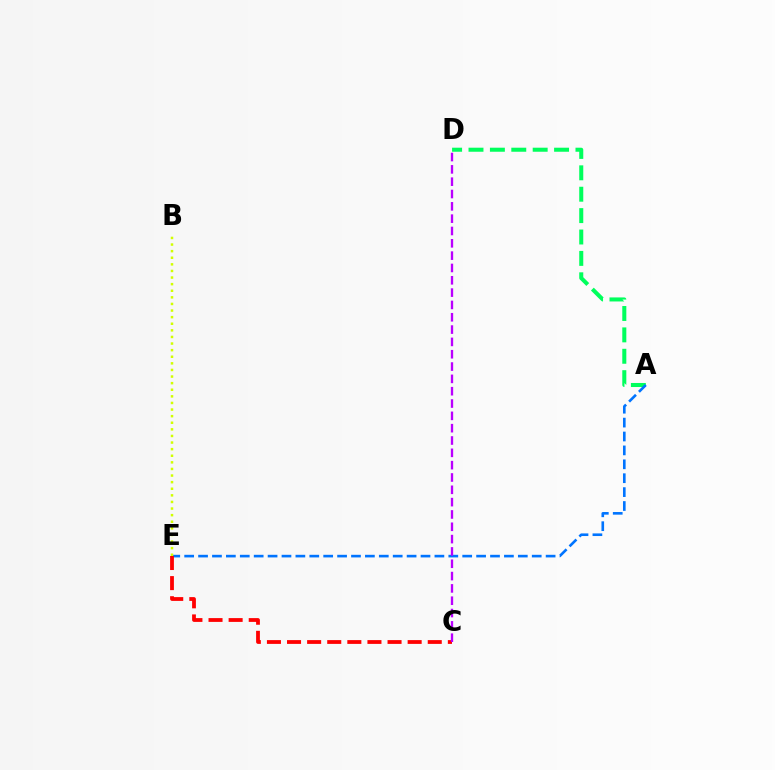{('A', 'D'): [{'color': '#00ff5c', 'line_style': 'dashed', 'thickness': 2.91}], ('A', 'E'): [{'color': '#0074ff', 'line_style': 'dashed', 'thickness': 1.89}], ('C', 'E'): [{'color': '#ff0000', 'line_style': 'dashed', 'thickness': 2.73}], ('C', 'D'): [{'color': '#b900ff', 'line_style': 'dashed', 'thickness': 1.67}], ('B', 'E'): [{'color': '#d1ff00', 'line_style': 'dotted', 'thickness': 1.79}]}